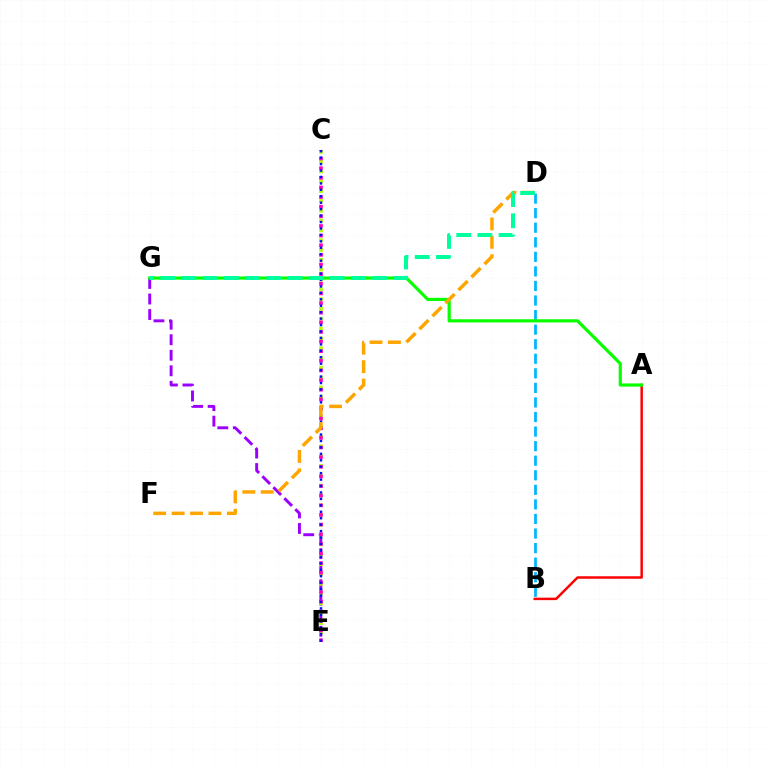{('E', 'G'): [{'color': '#9b00ff', 'line_style': 'dashed', 'thickness': 2.11}], ('A', 'B'): [{'color': '#ff0000', 'line_style': 'solid', 'thickness': 1.78}], ('B', 'D'): [{'color': '#00b5ff', 'line_style': 'dashed', 'thickness': 1.98}], ('A', 'G'): [{'color': '#08ff00', 'line_style': 'solid', 'thickness': 2.28}], ('C', 'E'): [{'color': '#b3ff00', 'line_style': 'dotted', 'thickness': 2.67}, {'color': '#ff00bd', 'line_style': 'dotted', 'thickness': 2.62}, {'color': '#0010ff', 'line_style': 'dotted', 'thickness': 1.75}], ('D', 'F'): [{'color': '#ffa500', 'line_style': 'dashed', 'thickness': 2.5}], ('D', 'G'): [{'color': '#00ff9d', 'line_style': 'dashed', 'thickness': 2.88}]}